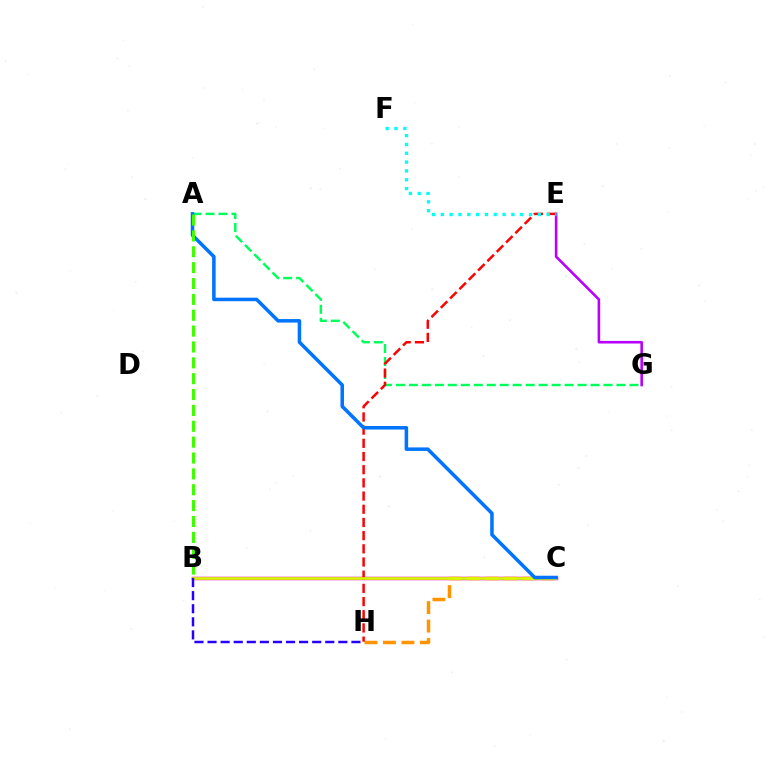{('B', 'C'): [{'color': '#ff00ac', 'line_style': 'solid', 'thickness': 2.5}, {'color': '#d1ff00', 'line_style': 'solid', 'thickness': 1.92}], ('A', 'G'): [{'color': '#00ff5c', 'line_style': 'dashed', 'thickness': 1.76}], ('C', 'H'): [{'color': '#ff9400', 'line_style': 'dashed', 'thickness': 2.51}], ('E', 'H'): [{'color': '#ff0000', 'line_style': 'dashed', 'thickness': 1.79}], ('E', 'G'): [{'color': '#b900ff', 'line_style': 'solid', 'thickness': 1.86}], ('B', 'H'): [{'color': '#2500ff', 'line_style': 'dashed', 'thickness': 1.78}], ('A', 'C'): [{'color': '#0074ff', 'line_style': 'solid', 'thickness': 2.54}], ('A', 'B'): [{'color': '#3dff00', 'line_style': 'dashed', 'thickness': 2.16}], ('E', 'F'): [{'color': '#00fff6', 'line_style': 'dotted', 'thickness': 2.4}]}